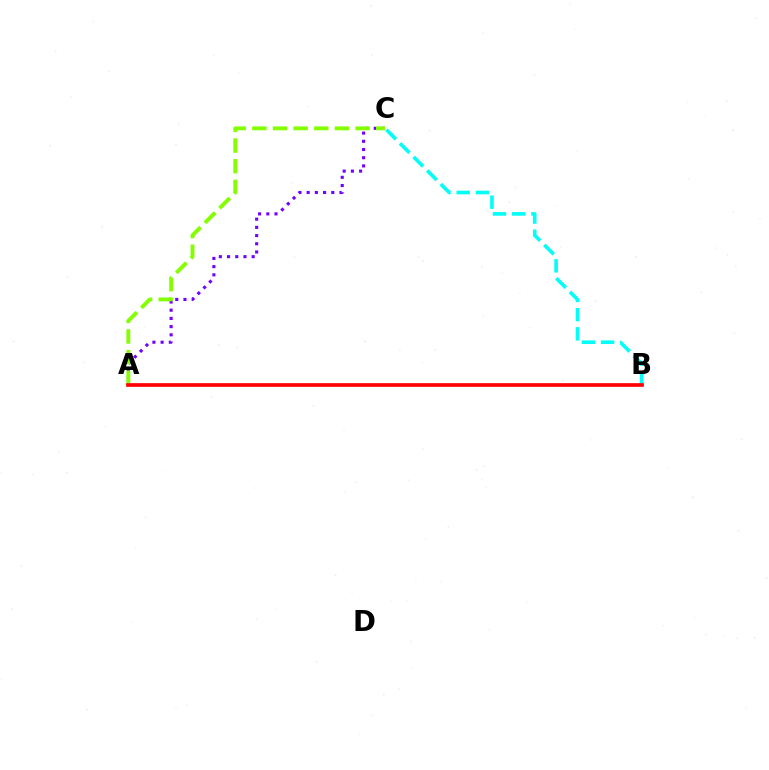{('A', 'C'): [{'color': '#7200ff', 'line_style': 'dotted', 'thickness': 2.23}, {'color': '#84ff00', 'line_style': 'dashed', 'thickness': 2.81}], ('B', 'C'): [{'color': '#00fff6', 'line_style': 'dashed', 'thickness': 2.61}], ('A', 'B'): [{'color': '#ff0000', 'line_style': 'solid', 'thickness': 2.64}]}